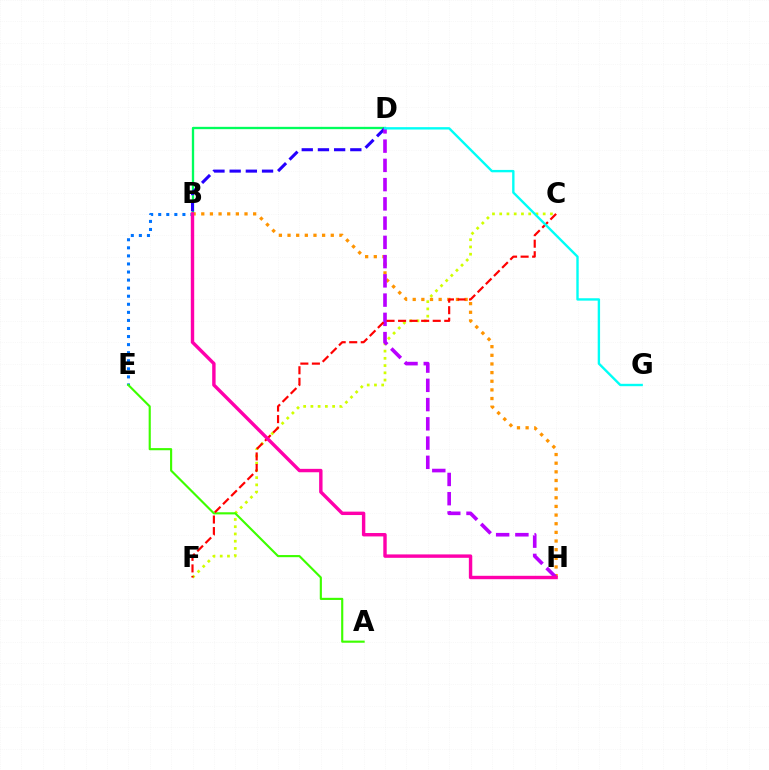{('B', 'E'): [{'color': '#0074ff', 'line_style': 'dotted', 'thickness': 2.19}], ('B', 'D'): [{'color': '#00ff5c', 'line_style': 'solid', 'thickness': 1.67}, {'color': '#2500ff', 'line_style': 'dashed', 'thickness': 2.2}], ('C', 'F'): [{'color': '#d1ff00', 'line_style': 'dotted', 'thickness': 1.97}, {'color': '#ff0000', 'line_style': 'dashed', 'thickness': 1.57}], ('B', 'H'): [{'color': '#ff9400', 'line_style': 'dotted', 'thickness': 2.35}, {'color': '#ff00ac', 'line_style': 'solid', 'thickness': 2.45}], ('A', 'E'): [{'color': '#3dff00', 'line_style': 'solid', 'thickness': 1.54}], ('D', 'H'): [{'color': '#b900ff', 'line_style': 'dashed', 'thickness': 2.61}], ('D', 'G'): [{'color': '#00fff6', 'line_style': 'solid', 'thickness': 1.71}]}